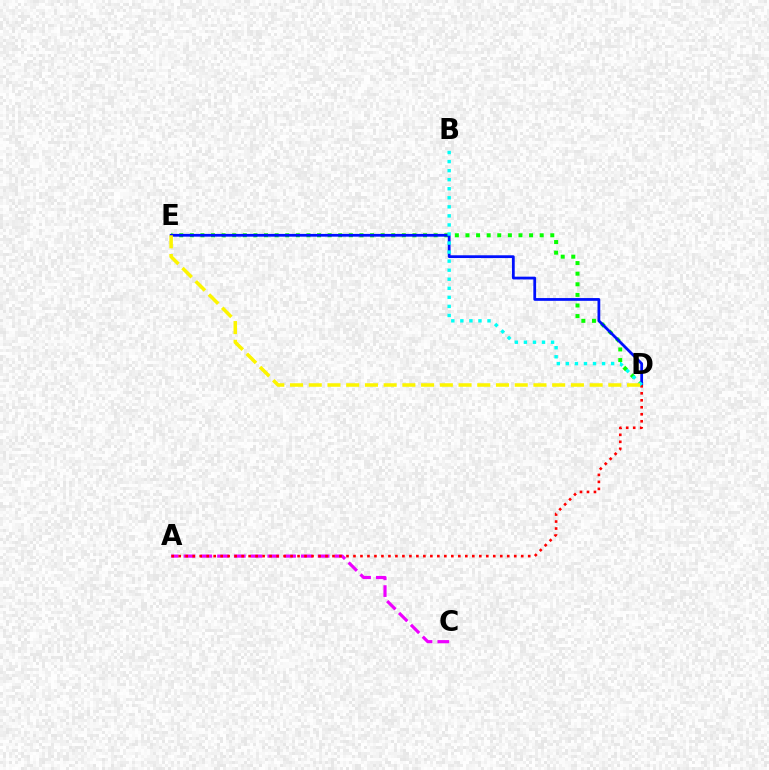{('A', 'C'): [{'color': '#ee00ff', 'line_style': 'dashed', 'thickness': 2.28}], ('D', 'E'): [{'color': '#08ff00', 'line_style': 'dotted', 'thickness': 2.88}, {'color': '#0010ff', 'line_style': 'solid', 'thickness': 1.99}, {'color': '#fcf500', 'line_style': 'dashed', 'thickness': 2.54}], ('A', 'D'): [{'color': '#ff0000', 'line_style': 'dotted', 'thickness': 1.9}], ('B', 'D'): [{'color': '#00fff6', 'line_style': 'dotted', 'thickness': 2.46}]}